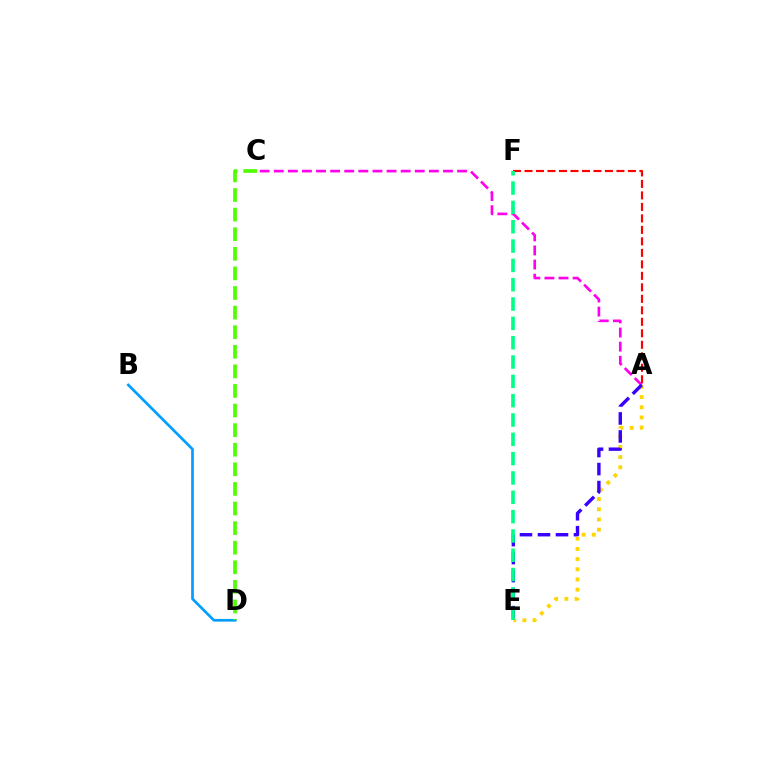{('A', 'E'): [{'color': '#ffd500', 'line_style': 'dotted', 'thickness': 2.76}, {'color': '#3700ff', 'line_style': 'dashed', 'thickness': 2.45}], ('A', 'C'): [{'color': '#ff00ed', 'line_style': 'dashed', 'thickness': 1.92}], ('A', 'F'): [{'color': '#ff0000', 'line_style': 'dashed', 'thickness': 1.56}], ('E', 'F'): [{'color': '#00ff86', 'line_style': 'dashed', 'thickness': 2.63}], ('B', 'D'): [{'color': '#009eff', 'line_style': 'solid', 'thickness': 1.94}], ('C', 'D'): [{'color': '#4fff00', 'line_style': 'dashed', 'thickness': 2.66}]}